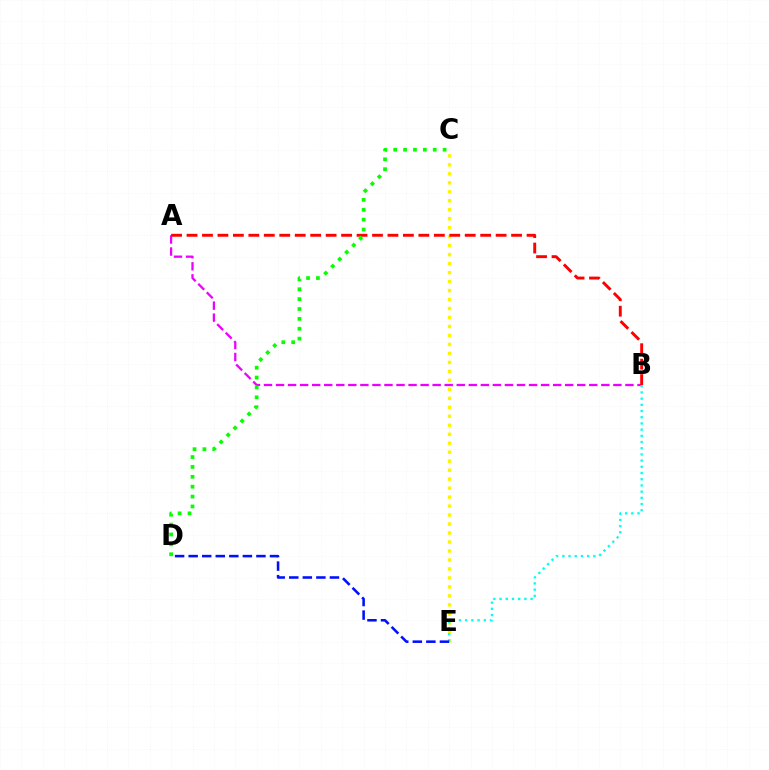{('C', 'E'): [{'color': '#fcf500', 'line_style': 'dotted', 'thickness': 2.44}], ('A', 'B'): [{'color': '#ee00ff', 'line_style': 'dashed', 'thickness': 1.64}, {'color': '#ff0000', 'line_style': 'dashed', 'thickness': 2.1}], ('B', 'E'): [{'color': '#00fff6', 'line_style': 'dotted', 'thickness': 1.68}], ('C', 'D'): [{'color': '#08ff00', 'line_style': 'dotted', 'thickness': 2.69}], ('D', 'E'): [{'color': '#0010ff', 'line_style': 'dashed', 'thickness': 1.84}]}